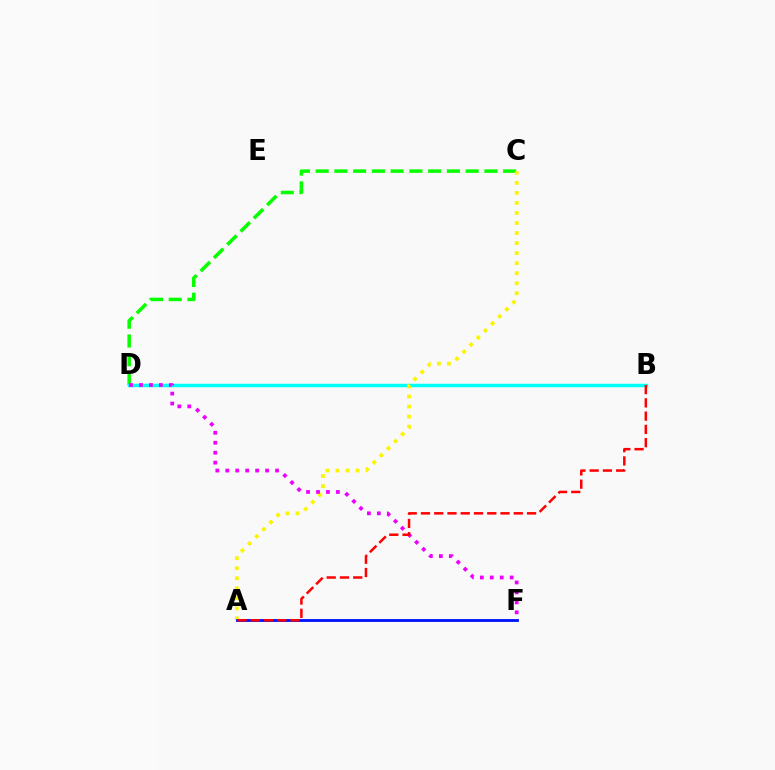{('C', 'D'): [{'color': '#08ff00', 'line_style': 'dashed', 'thickness': 2.55}], ('B', 'D'): [{'color': '#00fff6', 'line_style': 'solid', 'thickness': 2.52}], ('A', 'C'): [{'color': '#fcf500', 'line_style': 'dotted', 'thickness': 2.73}], ('D', 'F'): [{'color': '#ee00ff', 'line_style': 'dotted', 'thickness': 2.7}], ('A', 'F'): [{'color': '#0010ff', 'line_style': 'solid', 'thickness': 2.02}], ('A', 'B'): [{'color': '#ff0000', 'line_style': 'dashed', 'thickness': 1.8}]}